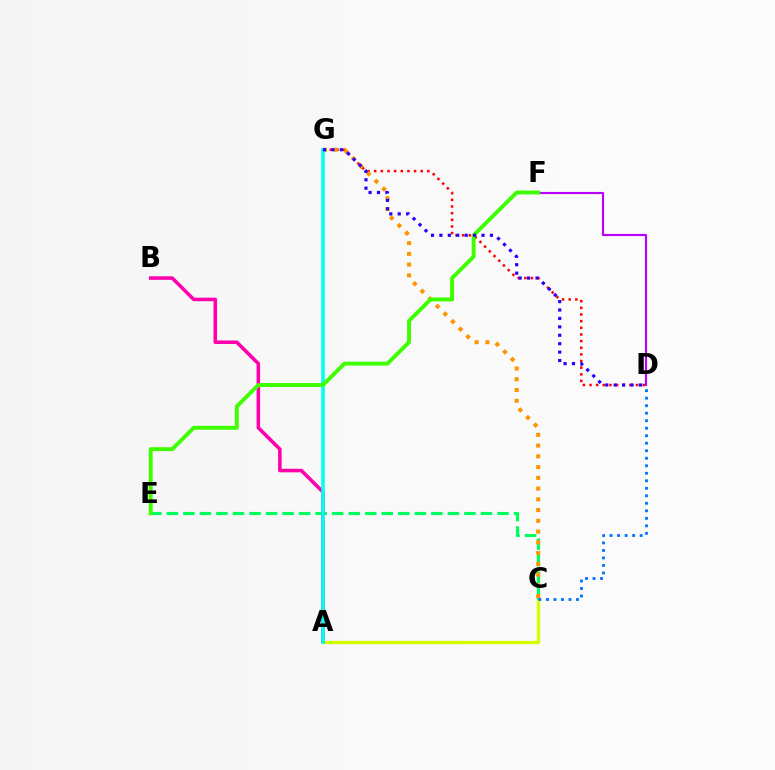{('A', 'C'): [{'color': '#d1ff00', 'line_style': 'solid', 'thickness': 2.35}], ('D', 'G'): [{'color': '#ff0000', 'line_style': 'dotted', 'thickness': 1.81}, {'color': '#2500ff', 'line_style': 'dotted', 'thickness': 2.29}], ('C', 'E'): [{'color': '#00ff5c', 'line_style': 'dashed', 'thickness': 2.25}], ('D', 'F'): [{'color': '#b900ff', 'line_style': 'solid', 'thickness': 1.53}], ('C', 'G'): [{'color': '#ff9400', 'line_style': 'dotted', 'thickness': 2.92}], ('C', 'D'): [{'color': '#0074ff', 'line_style': 'dotted', 'thickness': 2.04}], ('A', 'B'): [{'color': '#ff00ac', 'line_style': 'solid', 'thickness': 2.55}], ('A', 'G'): [{'color': '#00fff6', 'line_style': 'solid', 'thickness': 2.56}], ('E', 'F'): [{'color': '#3dff00', 'line_style': 'solid', 'thickness': 2.81}]}